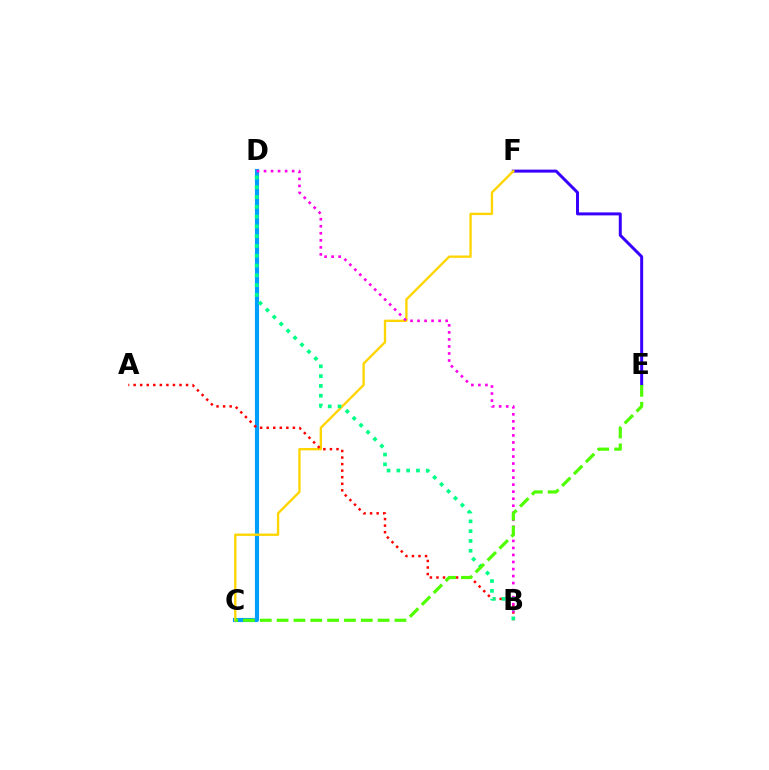{('C', 'D'): [{'color': '#009eff', 'line_style': 'solid', 'thickness': 2.96}], ('E', 'F'): [{'color': '#3700ff', 'line_style': 'solid', 'thickness': 2.15}], ('C', 'F'): [{'color': '#ffd500', 'line_style': 'solid', 'thickness': 1.69}], ('A', 'B'): [{'color': '#ff0000', 'line_style': 'dotted', 'thickness': 1.78}], ('B', 'D'): [{'color': '#ff00ed', 'line_style': 'dotted', 'thickness': 1.91}, {'color': '#00ff86', 'line_style': 'dotted', 'thickness': 2.66}], ('C', 'E'): [{'color': '#4fff00', 'line_style': 'dashed', 'thickness': 2.29}]}